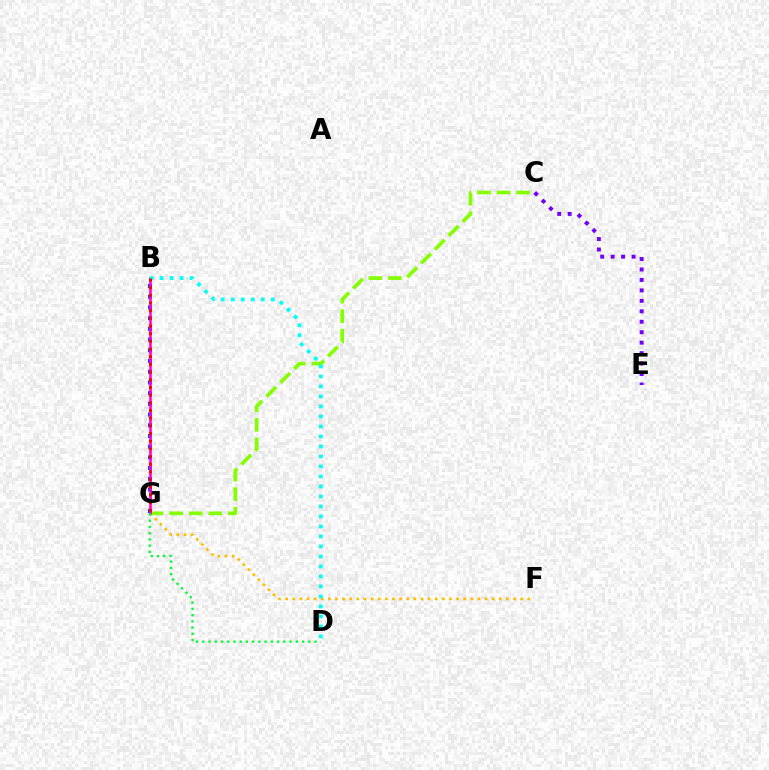{('C', 'G'): [{'color': '#84ff00', 'line_style': 'dashed', 'thickness': 2.66}], ('C', 'E'): [{'color': '#7200ff', 'line_style': 'dotted', 'thickness': 2.84}], ('B', 'G'): [{'color': '#004bff', 'line_style': 'dotted', 'thickness': 2.91}, {'color': '#ff00cf', 'line_style': 'solid', 'thickness': 1.84}, {'color': '#ff0000', 'line_style': 'dotted', 'thickness': 2.09}], ('F', 'G'): [{'color': '#ffbd00', 'line_style': 'dotted', 'thickness': 1.94}], ('D', 'G'): [{'color': '#00ff39', 'line_style': 'dotted', 'thickness': 1.69}], ('B', 'D'): [{'color': '#00fff6', 'line_style': 'dotted', 'thickness': 2.72}]}